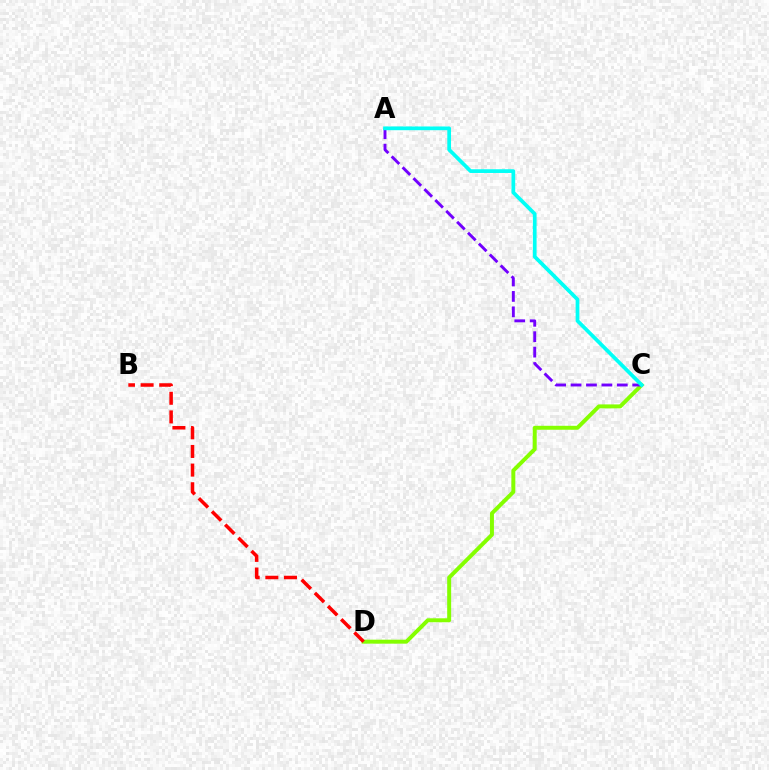{('C', 'D'): [{'color': '#84ff00', 'line_style': 'solid', 'thickness': 2.85}], ('B', 'D'): [{'color': '#ff0000', 'line_style': 'dashed', 'thickness': 2.53}], ('A', 'C'): [{'color': '#7200ff', 'line_style': 'dashed', 'thickness': 2.09}, {'color': '#00fff6', 'line_style': 'solid', 'thickness': 2.68}]}